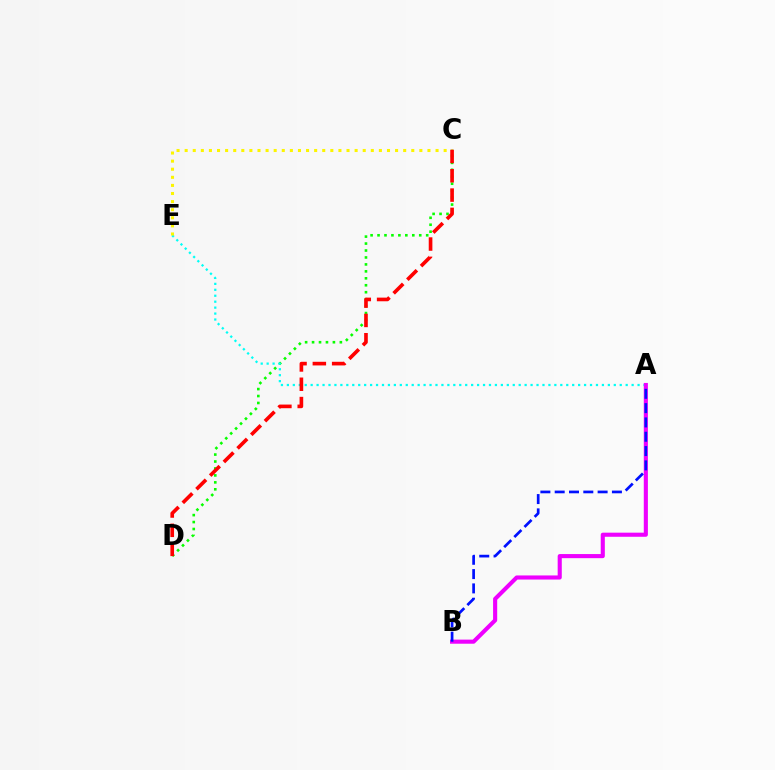{('C', 'D'): [{'color': '#08ff00', 'line_style': 'dotted', 'thickness': 1.89}, {'color': '#ff0000', 'line_style': 'dashed', 'thickness': 2.62}], ('A', 'E'): [{'color': '#00fff6', 'line_style': 'dotted', 'thickness': 1.61}], ('A', 'B'): [{'color': '#ee00ff', 'line_style': 'solid', 'thickness': 2.95}, {'color': '#0010ff', 'line_style': 'dashed', 'thickness': 1.94}], ('C', 'E'): [{'color': '#fcf500', 'line_style': 'dotted', 'thickness': 2.2}]}